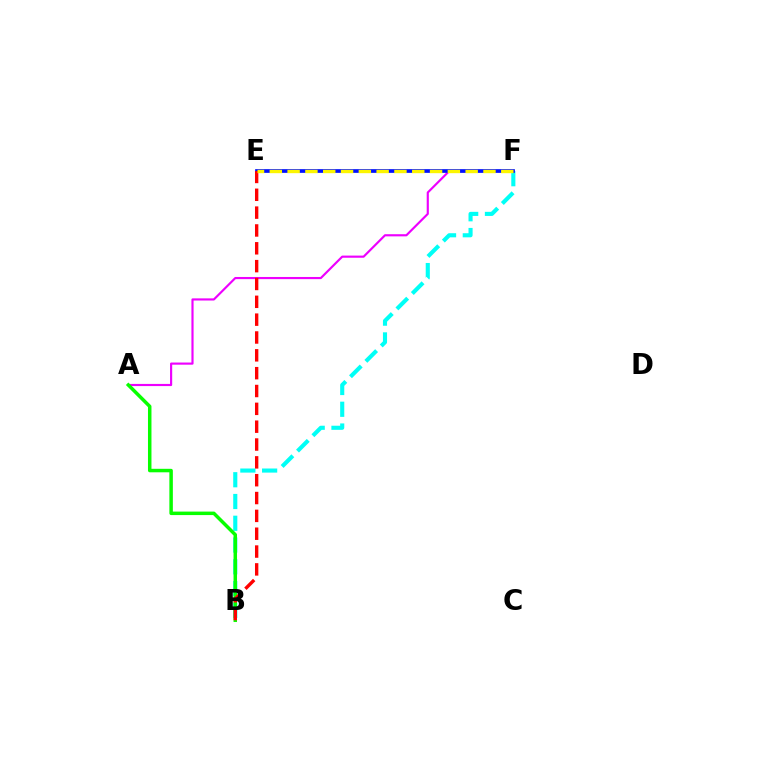{('B', 'F'): [{'color': '#00fff6', 'line_style': 'dashed', 'thickness': 2.96}], ('A', 'F'): [{'color': '#ee00ff', 'line_style': 'solid', 'thickness': 1.55}], ('A', 'B'): [{'color': '#08ff00', 'line_style': 'solid', 'thickness': 2.51}], ('E', 'F'): [{'color': '#0010ff', 'line_style': 'solid', 'thickness': 2.67}, {'color': '#fcf500', 'line_style': 'dashed', 'thickness': 2.42}], ('B', 'E'): [{'color': '#ff0000', 'line_style': 'dashed', 'thickness': 2.42}]}